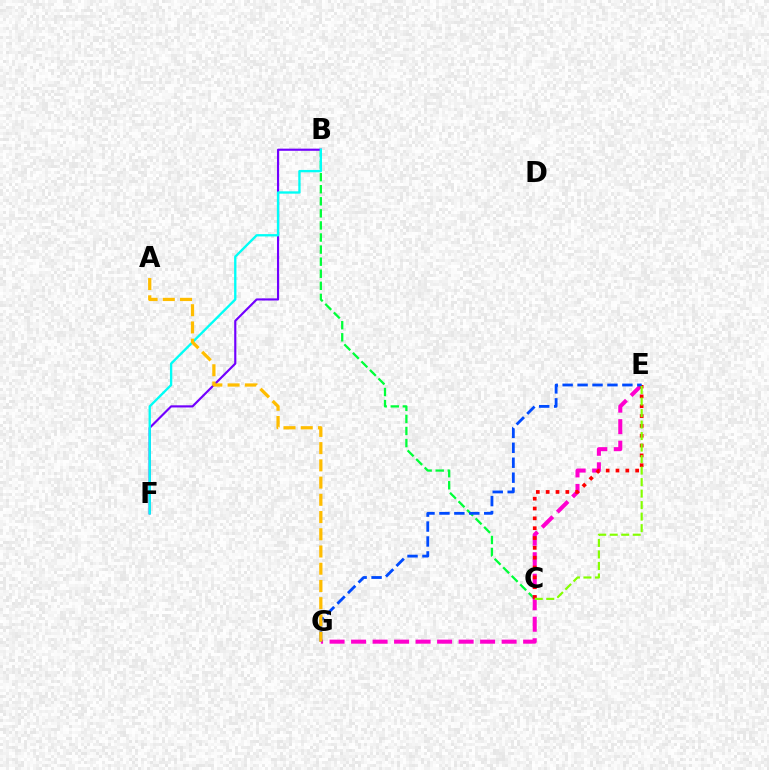{('B', 'C'): [{'color': '#00ff39', 'line_style': 'dashed', 'thickness': 1.64}], ('E', 'G'): [{'color': '#ff00cf', 'line_style': 'dashed', 'thickness': 2.92}, {'color': '#004bff', 'line_style': 'dashed', 'thickness': 2.03}], ('C', 'E'): [{'color': '#ff0000', 'line_style': 'dotted', 'thickness': 2.67}, {'color': '#84ff00', 'line_style': 'dashed', 'thickness': 1.56}], ('B', 'F'): [{'color': '#7200ff', 'line_style': 'solid', 'thickness': 1.55}, {'color': '#00fff6', 'line_style': 'solid', 'thickness': 1.68}], ('A', 'G'): [{'color': '#ffbd00', 'line_style': 'dashed', 'thickness': 2.34}]}